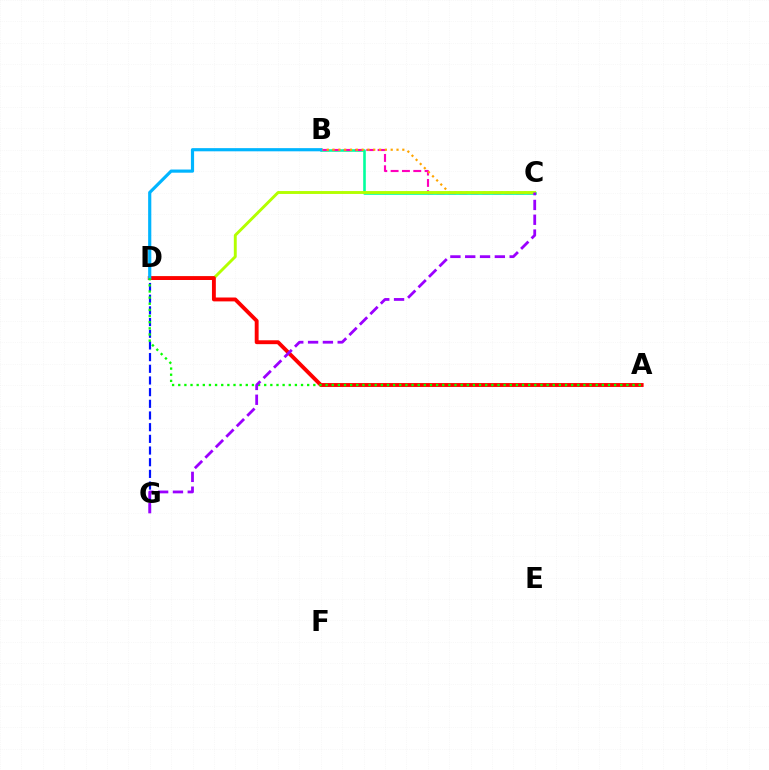{('D', 'G'): [{'color': '#0010ff', 'line_style': 'dashed', 'thickness': 1.59}], ('B', 'C'): [{'color': '#00ff9d', 'line_style': 'solid', 'thickness': 1.87}, {'color': '#ff00bd', 'line_style': 'dashed', 'thickness': 1.54}, {'color': '#ffa500', 'line_style': 'dotted', 'thickness': 1.58}], ('C', 'D'): [{'color': '#b3ff00', 'line_style': 'solid', 'thickness': 2.09}], ('A', 'D'): [{'color': '#ff0000', 'line_style': 'solid', 'thickness': 2.79}, {'color': '#08ff00', 'line_style': 'dotted', 'thickness': 1.67}], ('B', 'D'): [{'color': '#00b5ff', 'line_style': 'solid', 'thickness': 2.28}], ('C', 'G'): [{'color': '#9b00ff', 'line_style': 'dashed', 'thickness': 2.01}]}